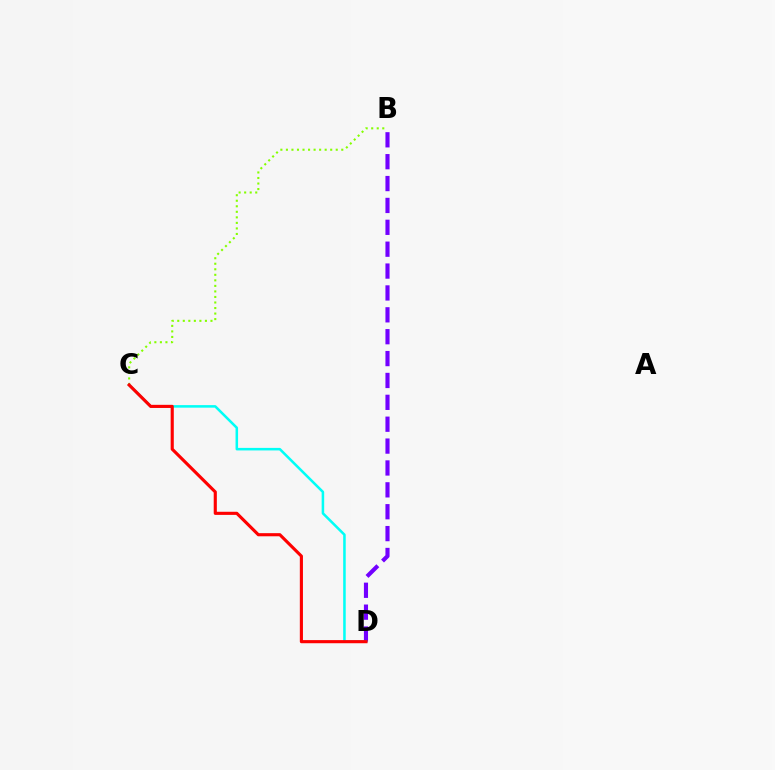{('B', 'C'): [{'color': '#84ff00', 'line_style': 'dotted', 'thickness': 1.5}], ('B', 'D'): [{'color': '#7200ff', 'line_style': 'dashed', 'thickness': 2.97}], ('C', 'D'): [{'color': '#00fff6', 'line_style': 'solid', 'thickness': 1.83}, {'color': '#ff0000', 'line_style': 'solid', 'thickness': 2.25}]}